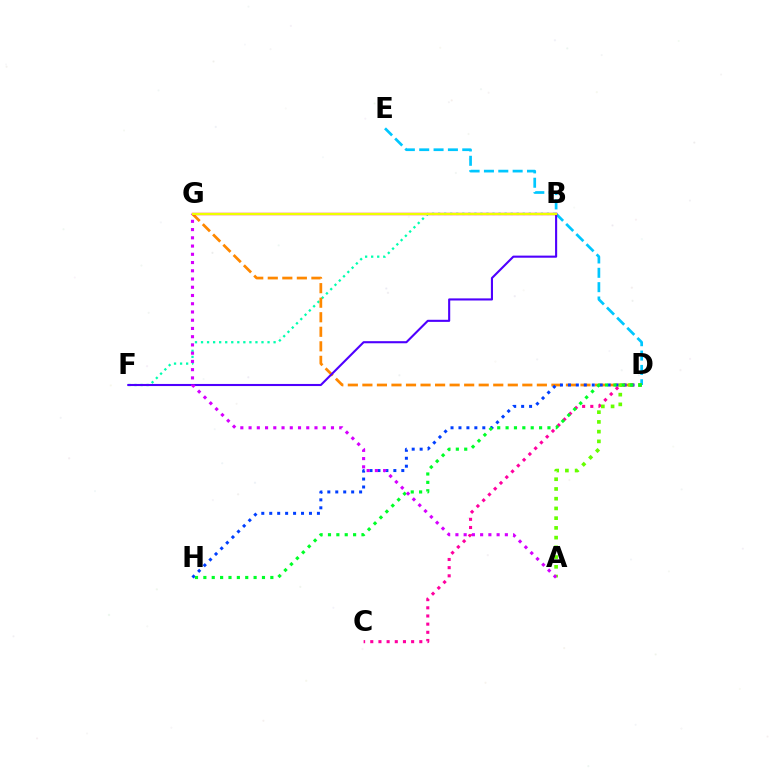{('D', 'E'): [{'color': '#00c7ff', 'line_style': 'dashed', 'thickness': 1.95}], ('B', 'F'): [{'color': '#00ffaf', 'line_style': 'dotted', 'thickness': 1.64}, {'color': '#4f00ff', 'line_style': 'solid', 'thickness': 1.52}], ('D', 'G'): [{'color': '#ff8800', 'line_style': 'dashed', 'thickness': 1.98}], ('D', 'H'): [{'color': '#003fff', 'line_style': 'dotted', 'thickness': 2.16}, {'color': '#00ff27', 'line_style': 'dotted', 'thickness': 2.27}], ('C', 'D'): [{'color': '#ff00a0', 'line_style': 'dotted', 'thickness': 2.22}], ('A', 'D'): [{'color': '#66ff00', 'line_style': 'dotted', 'thickness': 2.64}], ('B', 'G'): [{'color': '#ff0000', 'line_style': 'solid', 'thickness': 1.68}, {'color': '#eeff00', 'line_style': 'solid', 'thickness': 1.52}], ('A', 'G'): [{'color': '#d600ff', 'line_style': 'dotted', 'thickness': 2.24}]}